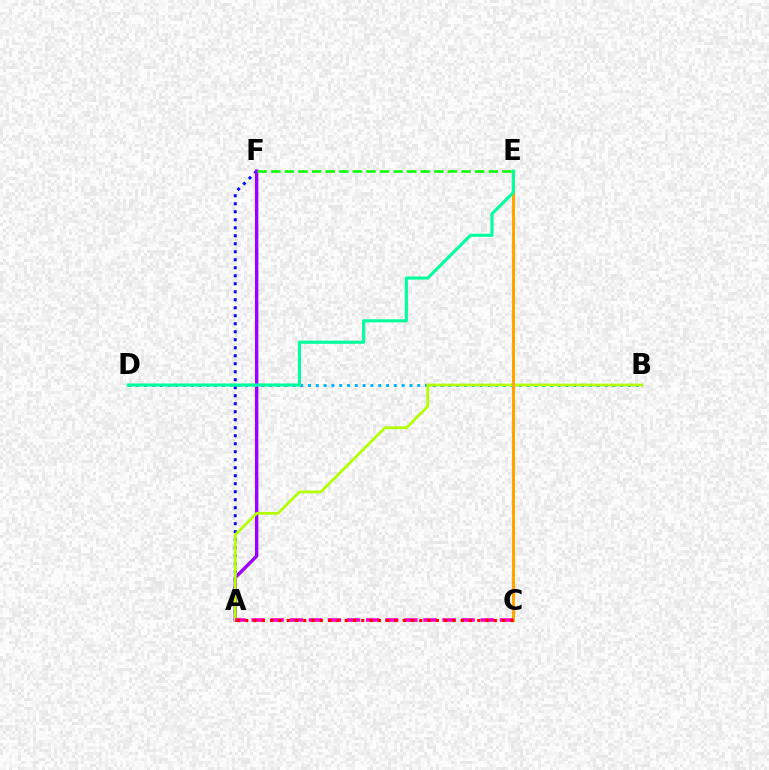{('A', 'F'): [{'color': '#0010ff', 'line_style': 'dotted', 'thickness': 2.17}, {'color': '#9b00ff', 'line_style': 'solid', 'thickness': 2.43}], ('B', 'D'): [{'color': '#00b5ff', 'line_style': 'dotted', 'thickness': 2.12}], ('E', 'F'): [{'color': '#08ff00', 'line_style': 'dashed', 'thickness': 1.85}], ('A', 'B'): [{'color': '#b3ff00', 'line_style': 'solid', 'thickness': 1.99}], ('C', 'E'): [{'color': '#ffa500', 'line_style': 'solid', 'thickness': 2.23}], ('D', 'E'): [{'color': '#00ff9d', 'line_style': 'solid', 'thickness': 2.23}], ('A', 'C'): [{'color': '#ff00bd', 'line_style': 'dashed', 'thickness': 2.59}, {'color': '#ff0000', 'line_style': 'dotted', 'thickness': 2.25}]}